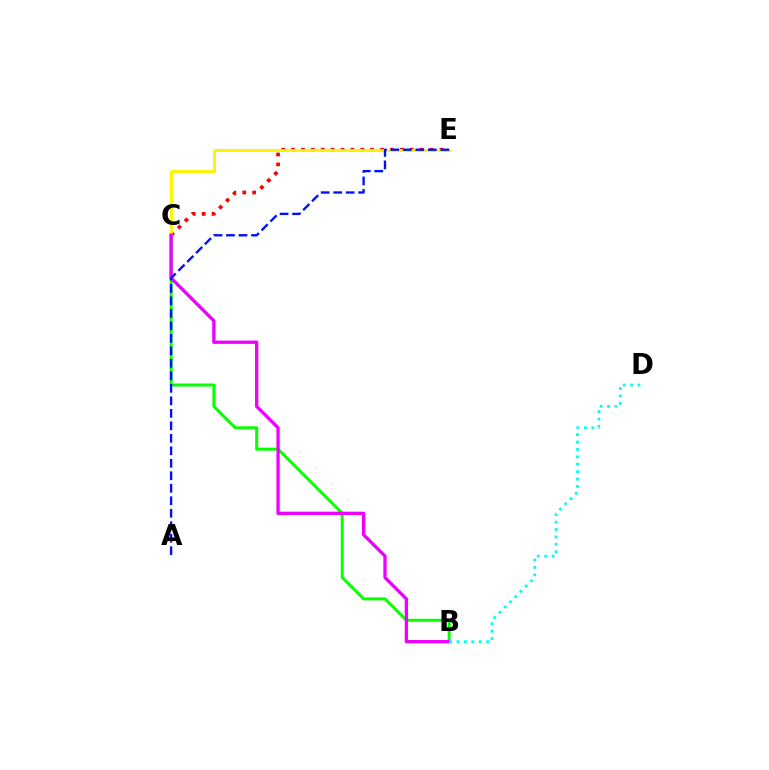{('C', 'E'): [{'color': '#ff0000', 'line_style': 'dotted', 'thickness': 2.69}, {'color': '#fcf500', 'line_style': 'solid', 'thickness': 2.08}], ('B', 'C'): [{'color': '#08ff00', 'line_style': 'solid', 'thickness': 2.16}, {'color': '#ee00ff', 'line_style': 'solid', 'thickness': 2.39}], ('B', 'D'): [{'color': '#00fff6', 'line_style': 'dotted', 'thickness': 2.01}], ('A', 'E'): [{'color': '#0010ff', 'line_style': 'dashed', 'thickness': 1.7}]}